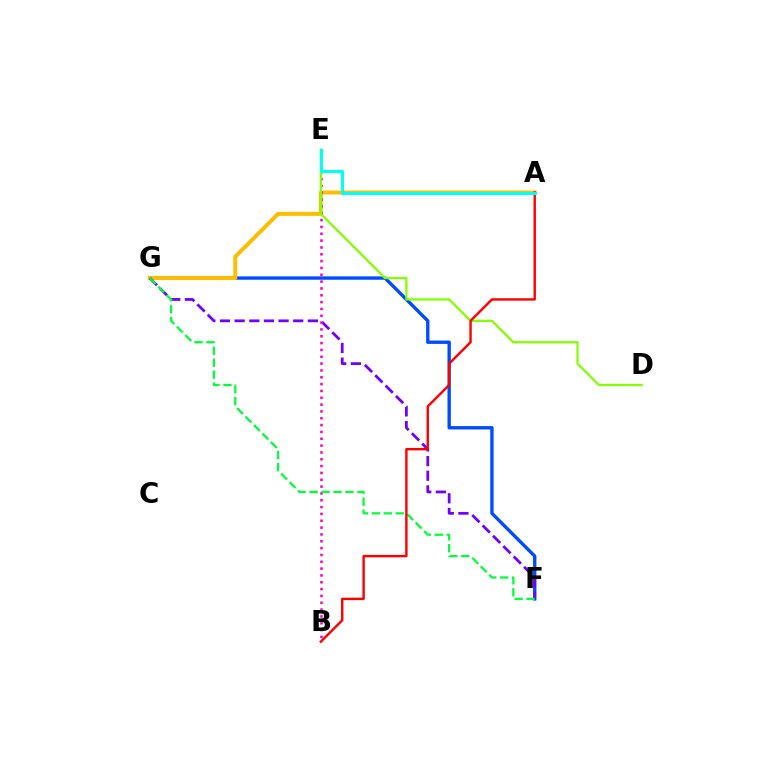{('F', 'G'): [{'color': '#004bff', 'line_style': 'solid', 'thickness': 2.42}, {'color': '#7200ff', 'line_style': 'dashed', 'thickness': 1.99}, {'color': '#00ff39', 'line_style': 'dashed', 'thickness': 1.62}], ('A', 'G'): [{'color': '#ffbd00', 'line_style': 'solid', 'thickness': 2.85}], ('B', 'E'): [{'color': '#ff00cf', 'line_style': 'dotted', 'thickness': 1.86}], ('D', 'E'): [{'color': '#84ff00', 'line_style': 'solid', 'thickness': 1.62}], ('A', 'B'): [{'color': '#ff0000', 'line_style': 'solid', 'thickness': 1.74}], ('A', 'E'): [{'color': '#00fff6', 'line_style': 'solid', 'thickness': 2.21}]}